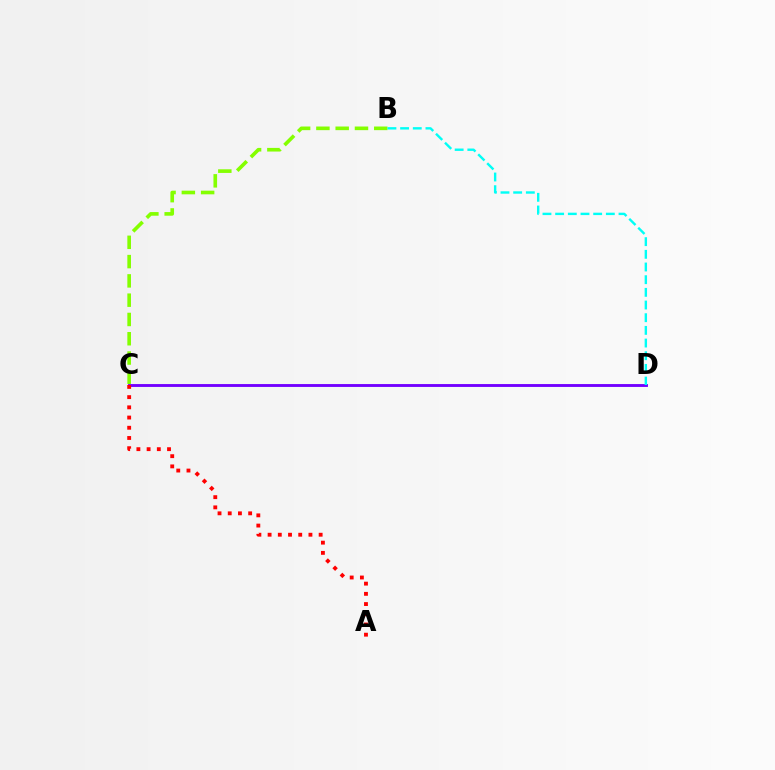{('B', 'C'): [{'color': '#84ff00', 'line_style': 'dashed', 'thickness': 2.62}], ('C', 'D'): [{'color': '#7200ff', 'line_style': 'solid', 'thickness': 2.07}], ('B', 'D'): [{'color': '#00fff6', 'line_style': 'dashed', 'thickness': 1.72}], ('A', 'C'): [{'color': '#ff0000', 'line_style': 'dotted', 'thickness': 2.77}]}